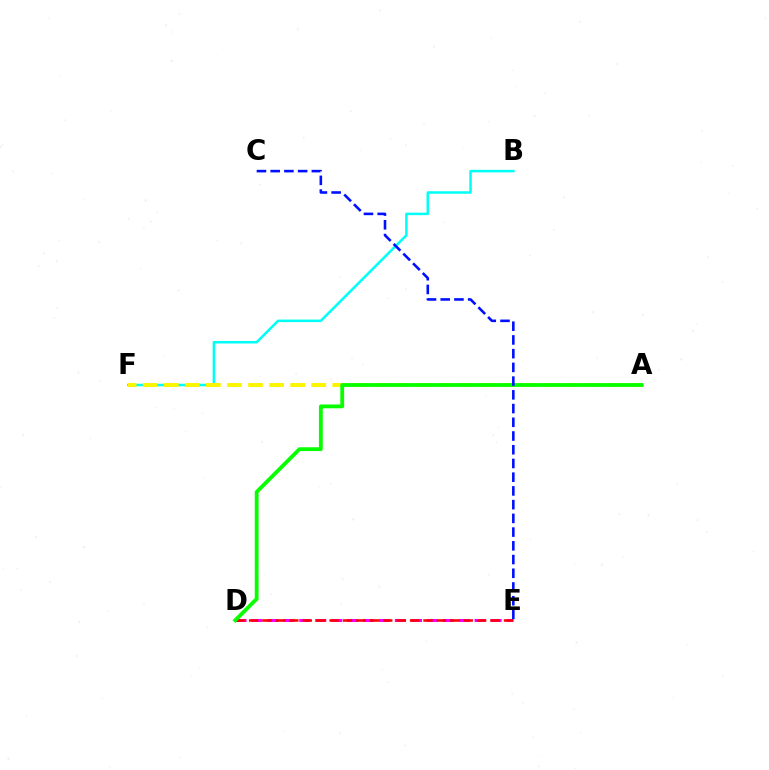{('D', 'E'): [{'color': '#ee00ff', 'line_style': 'dashed', 'thickness': 2.17}, {'color': '#ff0000', 'line_style': 'dashed', 'thickness': 1.82}], ('B', 'F'): [{'color': '#00fff6', 'line_style': 'solid', 'thickness': 1.81}], ('A', 'F'): [{'color': '#fcf500', 'line_style': 'dashed', 'thickness': 2.86}], ('A', 'D'): [{'color': '#08ff00', 'line_style': 'solid', 'thickness': 2.74}], ('C', 'E'): [{'color': '#0010ff', 'line_style': 'dashed', 'thickness': 1.86}]}